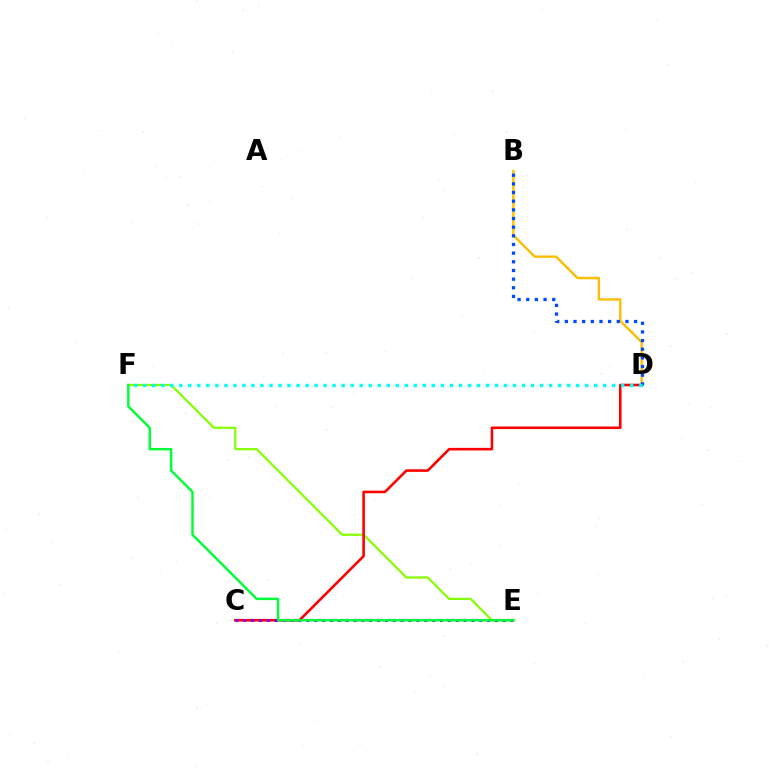{('B', 'D'): [{'color': '#ffbd00', 'line_style': 'solid', 'thickness': 1.71}, {'color': '#004bff', 'line_style': 'dotted', 'thickness': 2.35}], ('C', 'E'): [{'color': '#ff00cf', 'line_style': 'dashed', 'thickness': 1.6}, {'color': '#7200ff', 'line_style': 'dotted', 'thickness': 2.14}], ('E', 'F'): [{'color': '#84ff00', 'line_style': 'solid', 'thickness': 1.59}, {'color': '#00ff39', 'line_style': 'solid', 'thickness': 1.76}], ('C', 'D'): [{'color': '#ff0000', 'line_style': 'solid', 'thickness': 1.86}], ('D', 'F'): [{'color': '#00fff6', 'line_style': 'dotted', 'thickness': 2.45}]}